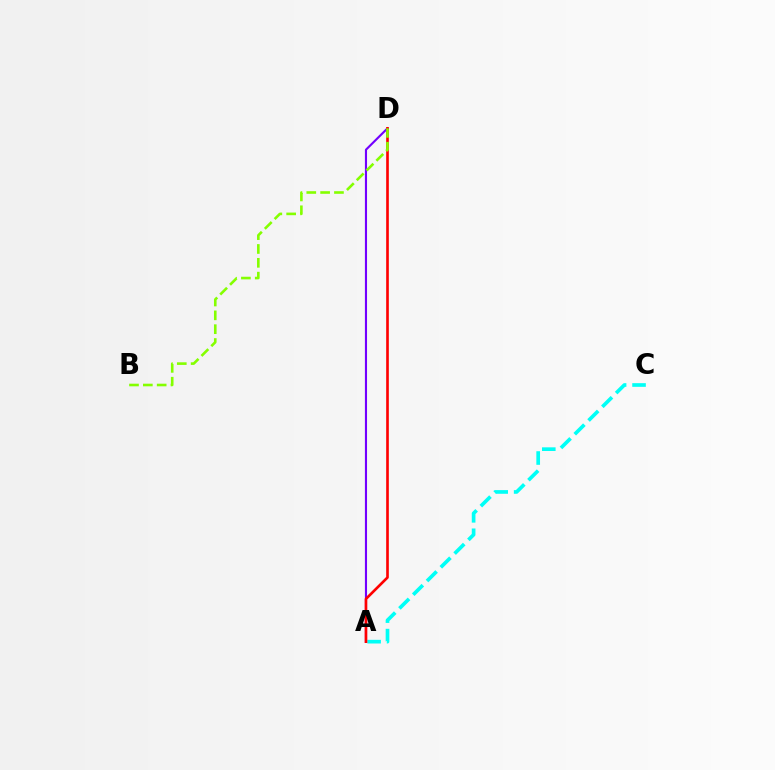{('A', 'C'): [{'color': '#00fff6', 'line_style': 'dashed', 'thickness': 2.64}], ('A', 'D'): [{'color': '#7200ff', 'line_style': 'solid', 'thickness': 1.53}, {'color': '#ff0000', 'line_style': 'solid', 'thickness': 1.9}], ('B', 'D'): [{'color': '#84ff00', 'line_style': 'dashed', 'thickness': 1.88}]}